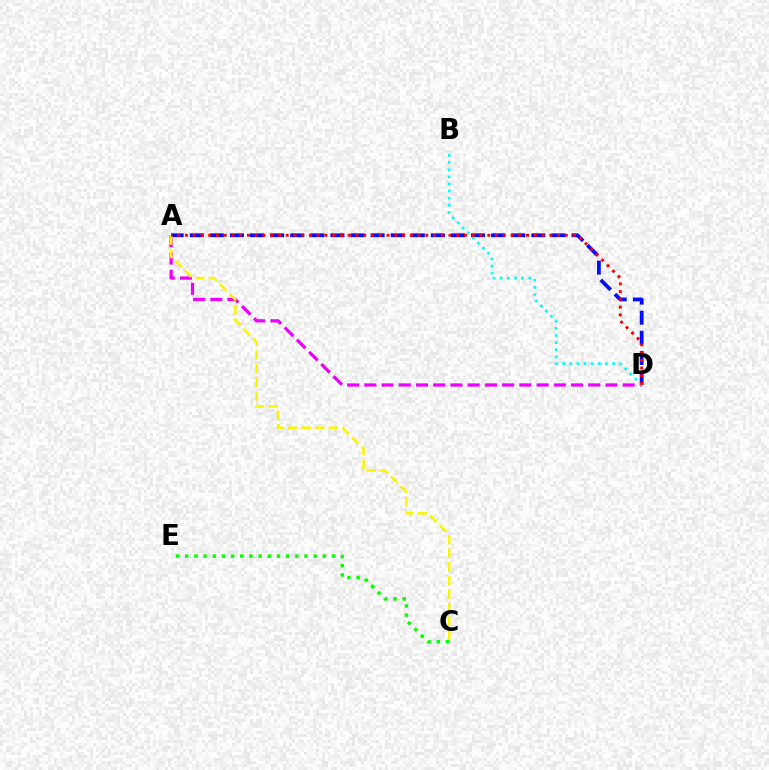{('C', 'E'): [{'color': '#08ff00', 'line_style': 'dotted', 'thickness': 2.49}], ('A', 'D'): [{'color': '#ee00ff', 'line_style': 'dashed', 'thickness': 2.34}, {'color': '#0010ff', 'line_style': 'dashed', 'thickness': 2.73}, {'color': '#ff0000', 'line_style': 'dotted', 'thickness': 2.11}], ('B', 'D'): [{'color': '#00fff6', 'line_style': 'dotted', 'thickness': 1.94}], ('A', 'C'): [{'color': '#fcf500', 'line_style': 'dashed', 'thickness': 1.85}]}